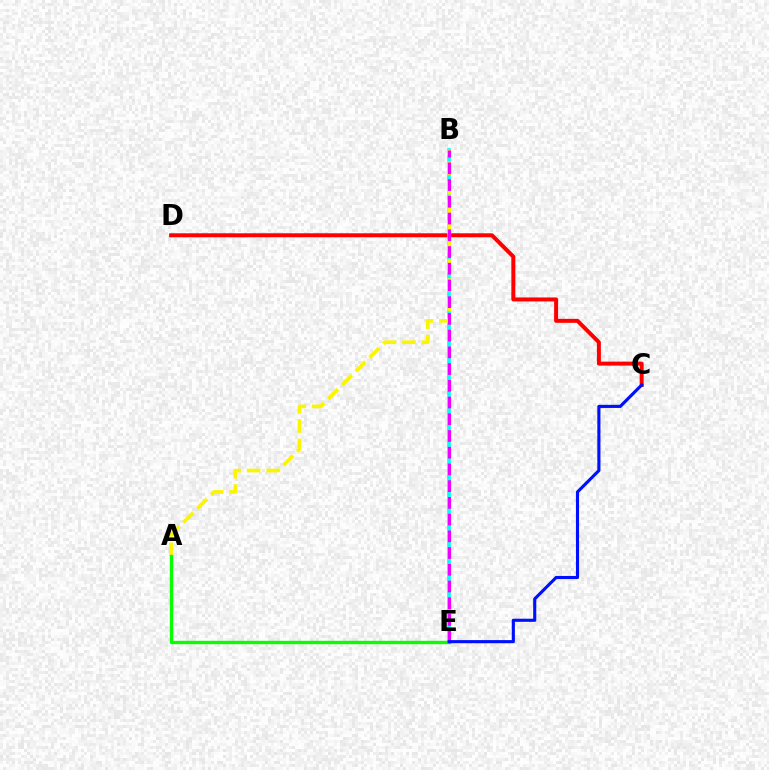{('C', 'D'): [{'color': '#ff0000', 'line_style': 'solid', 'thickness': 2.87}], ('B', 'E'): [{'color': '#00fff6', 'line_style': 'solid', 'thickness': 2.62}, {'color': '#ee00ff', 'line_style': 'dashed', 'thickness': 2.27}], ('A', 'B'): [{'color': '#fcf500', 'line_style': 'dashed', 'thickness': 2.64}], ('A', 'E'): [{'color': '#08ff00', 'line_style': 'solid', 'thickness': 2.43}], ('C', 'E'): [{'color': '#0010ff', 'line_style': 'solid', 'thickness': 2.25}]}